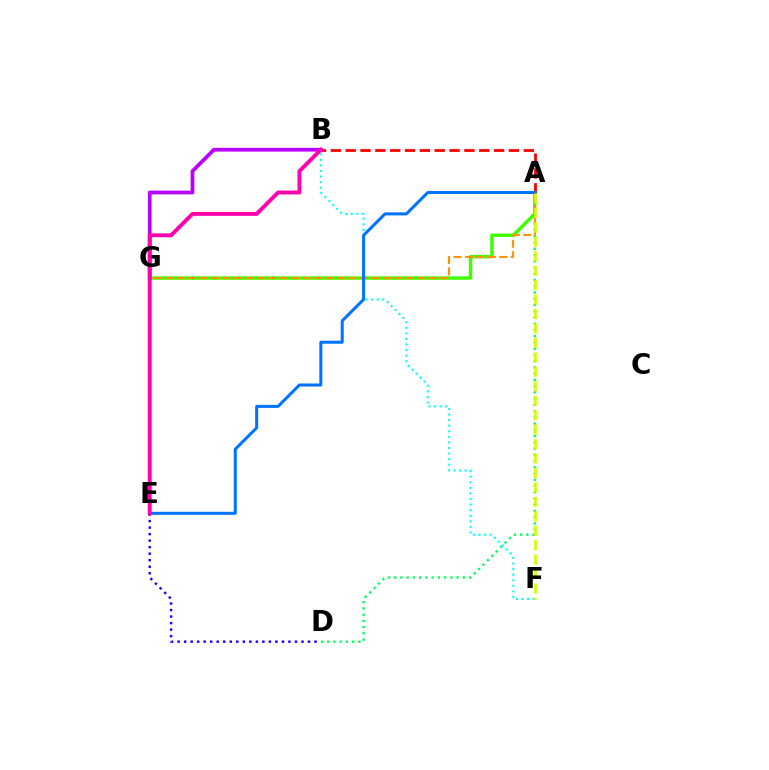{('A', 'G'): [{'color': '#3dff00', 'line_style': 'solid', 'thickness': 2.48}, {'color': '#ff9400', 'line_style': 'dashed', 'thickness': 1.56}], ('A', 'D'): [{'color': '#00ff5c', 'line_style': 'dotted', 'thickness': 1.7}], ('B', 'F'): [{'color': '#00fff6', 'line_style': 'dotted', 'thickness': 1.51}], ('A', 'B'): [{'color': '#ff0000', 'line_style': 'dashed', 'thickness': 2.02}], ('A', 'E'): [{'color': '#0074ff', 'line_style': 'solid', 'thickness': 2.18}], ('A', 'F'): [{'color': '#d1ff00', 'line_style': 'dashed', 'thickness': 1.96}], ('B', 'G'): [{'color': '#b900ff', 'line_style': 'solid', 'thickness': 2.7}], ('D', 'E'): [{'color': '#2500ff', 'line_style': 'dotted', 'thickness': 1.77}], ('B', 'E'): [{'color': '#ff00ac', 'line_style': 'solid', 'thickness': 2.81}]}